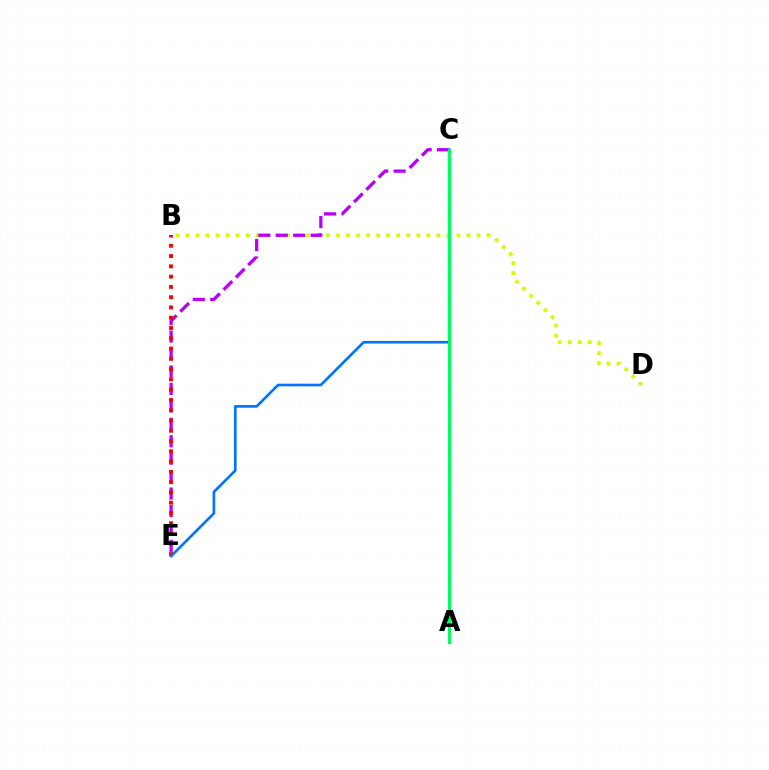{('B', 'D'): [{'color': '#d1ff00', 'line_style': 'dotted', 'thickness': 2.73}], ('C', 'E'): [{'color': '#b900ff', 'line_style': 'dashed', 'thickness': 2.37}, {'color': '#0074ff', 'line_style': 'solid', 'thickness': 1.91}], ('B', 'E'): [{'color': '#ff0000', 'line_style': 'dotted', 'thickness': 2.79}], ('A', 'C'): [{'color': '#00ff5c', 'line_style': 'solid', 'thickness': 2.25}]}